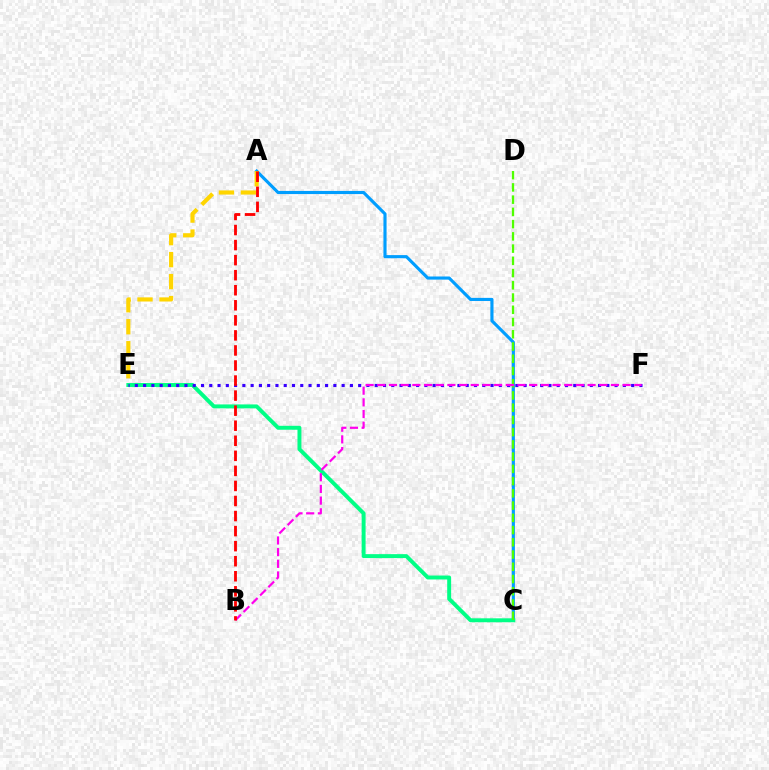{('A', 'C'): [{'color': '#009eff', 'line_style': 'solid', 'thickness': 2.26}], ('C', 'E'): [{'color': '#00ff86', 'line_style': 'solid', 'thickness': 2.83}], ('A', 'E'): [{'color': '#ffd500', 'line_style': 'dashed', 'thickness': 2.99}], ('E', 'F'): [{'color': '#3700ff', 'line_style': 'dotted', 'thickness': 2.25}], ('C', 'D'): [{'color': '#4fff00', 'line_style': 'dashed', 'thickness': 1.66}], ('B', 'F'): [{'color': '#ff00ed', 'line_style': 'dashed', 'thickness': 1.59}], ('A', 'B'): [{'color': '#ff0000', 'line_style': 'dashed', 'thickness': 2.05}]}